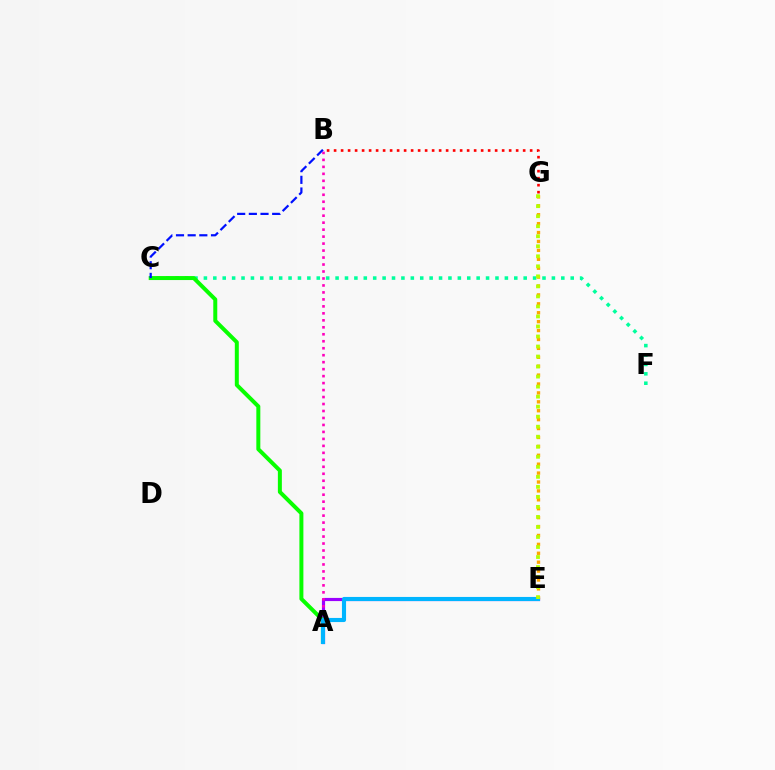{('C', 'F'): [{'color': '#00ff9d', 'line_style': 'dotted', 'thickness': 2.56}], ('A', 'E'): [{'color': '#9b00ff', 'line_style': 'solid', 'thickness': 2.27}, {'color': '#00b5ff', 'line_style': 'solid', 'thickness': 2.96}], ('E', 'G'): [{'color': '#ffa500', 'line_style': 'dotted', 'thickness': 2.42}, {'color': '#b3ff00', 'line_style': 'dotted', 'thickness': 2.72}], ('A', 'C'): [{'color': '#08ff00', 'line_style': 'solid', 'thickness': 2.87}], ('A', 'B'): [{'color': '#ff00bd', 'line_style': 'dotted', 'thickness': 1.9}], ('B', 'G'): [{'color': '#ff0000', 'line_style': 'dotted', 'thickness': 1.9}], ('B', 'C'): [{'color': '#0010ff', 'line_style': 'dashed', 'thickness': 1.59}]}